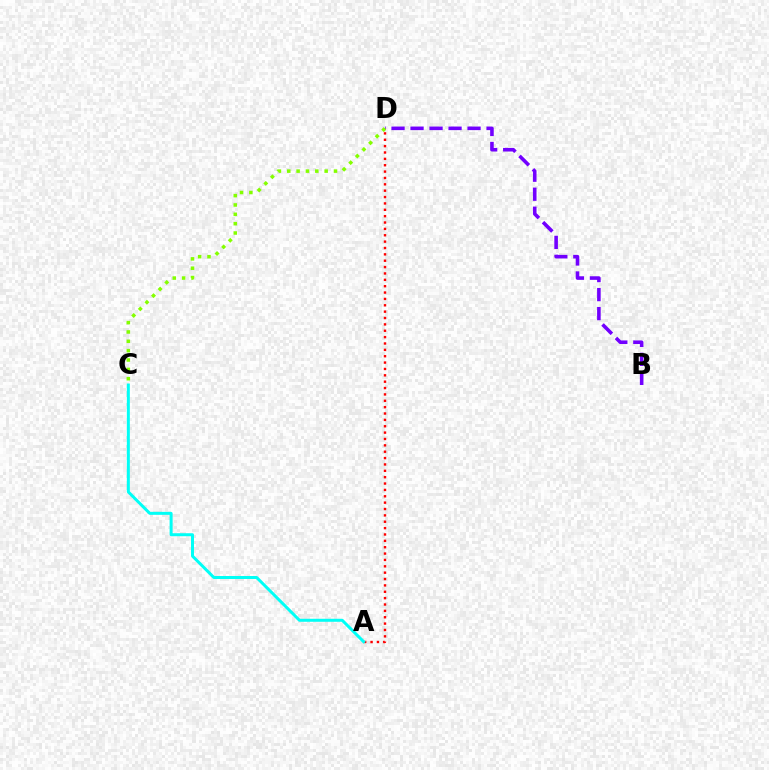{('A', 'D'): [{'color': '#ff0000', 'line_style': 'dotted', 'thickness': 1.73}], ('B', 'D'): [{'color': '#7200ff', 'line_style': 'dashed', 'thickness': 2.58}], ('A', 'C'): [{'color': '#00fff6', 'line_style': 'solid', 'thickness': 2.16}], ('C', 'D'): [{'color': '#84ff00', 'line_style': 'dotted', 'thickness': 2.54}]}